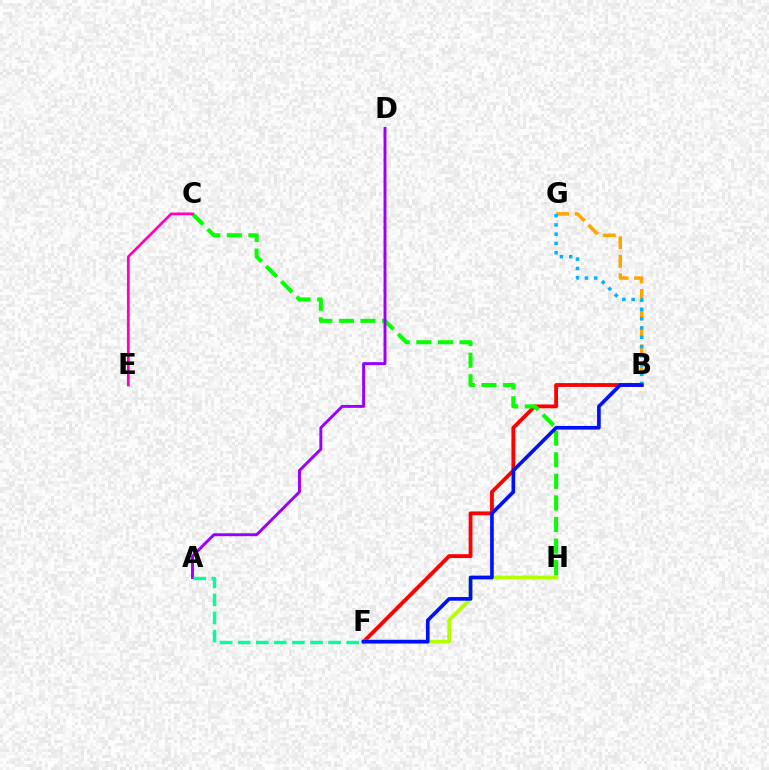{('B', 'F'): [{'color': '#ff0000', 'line_style': 'solid', 'thickness': 2.75}, {'color': '#0010ff', 'line_style': 'solid', 'thickness': 2.64}], ('B', 'G'): [{'color': '#ffa500', 'line_style': 'dashed', 'thickness': 2.52}, {'color': '#00b5ff', 'line_style': 'dotted', 'thickness': 2.52}], ('F', 'H'): [{'color': '#b3ff00', 'line_style': 'solid', 'thickness': 2.71}], ('C', 'H'): [{'color': '#08ff00', 'line_style': 'dashed', 'thickness': 2.93}], ('A', 'D'): [{'color': '#9b00ff', 'line_style': 'solid', 'thickness': 2.11}], ('C', 'E'): [{'color': '#ff00bd', 'line_style': 'solid', 'thickness': 1.97}], ('A', 'F'): [{'color': '#00ff9d', 'line_style': 'dashed', 'thickness': 2.45}]}